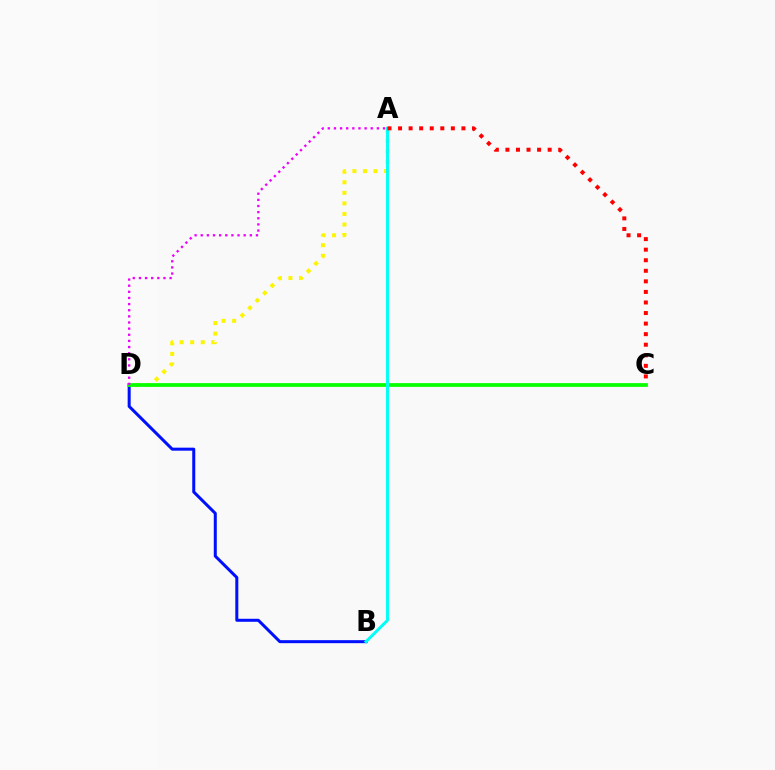{('B', 'D'): [{'color': '#0010ff', 'line_style': 'solid', 'thickness': 2.17}], ('A', 'D'): [{'color': '#fcf500', 'line_style': 'dotted', 'thickness': 2.87}, {'color': '#ee00ff', 'line_style': 'dotted', 'thickness': 1.67}], ('C', 'D'): [{'color': '#08ff00', 'line_style': 'solid', 'thickness': 2.71}], ('A', 'B'): [{'color': '#00fff6', 'line_style': 'solid', 'thickness': 2.12}], ('A', 'C'): [{'color': '#ff0000', 'line_style': 'dotted', 'thickness': 2.87}]}